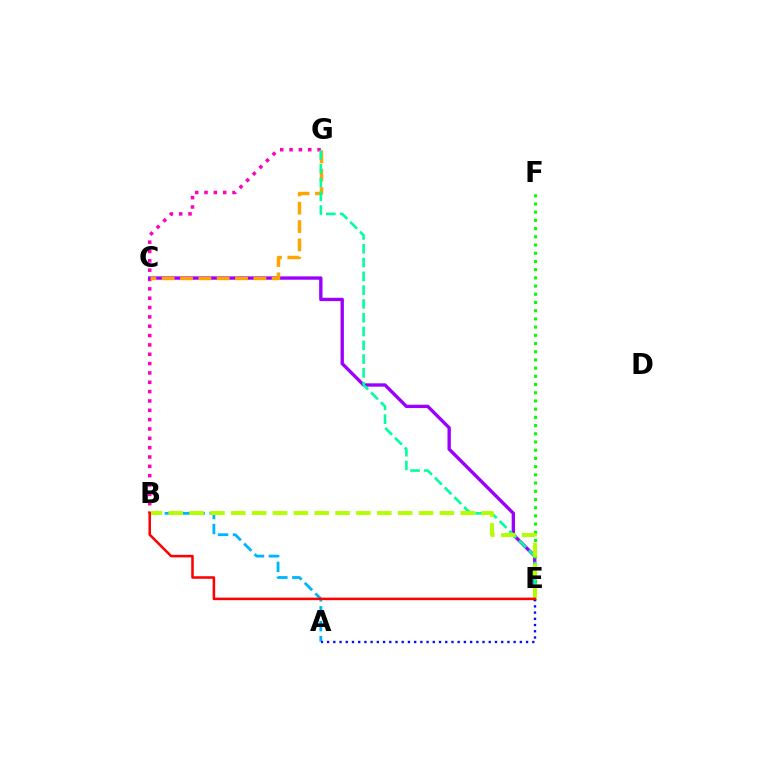{('B', 'G'): [{'color': '#ff00bd', 'line_style': 'dotted', 'thickness': 2.54}], ('A', 'B'): [{'color': '#00b5ff', 'line_style': 'dashed', 'thickness': 2.03}], ('C', 'E'): [{'color': '#9b00ff', 'line_style': 'solid', 'thickness': 2.41}], ('E', 'F'): [{'color': '#08ff00', 'line_style': 'dotted', 'thickness': 2.23}], ('C', 'G'): [{'color': '#ffa500', 'line_style': 'dashed', 'thickness': 2.49}], ('A', 'E'): [{'color': '#0010ff', 'line_style': 'dotted', 'thickness': 1.69}], ('E', 'G'): [{'color': '#00ff9d', 'line_style': 'dashed', 'thickness': 1.87}], ('B', 'E'): [{'color': '#b3ff00', 'line_style': 'dashed', 'thickness': 2.83}, {'color': '#ff0000', 'line_style': 'solid', 'thickness': 1.83}]}